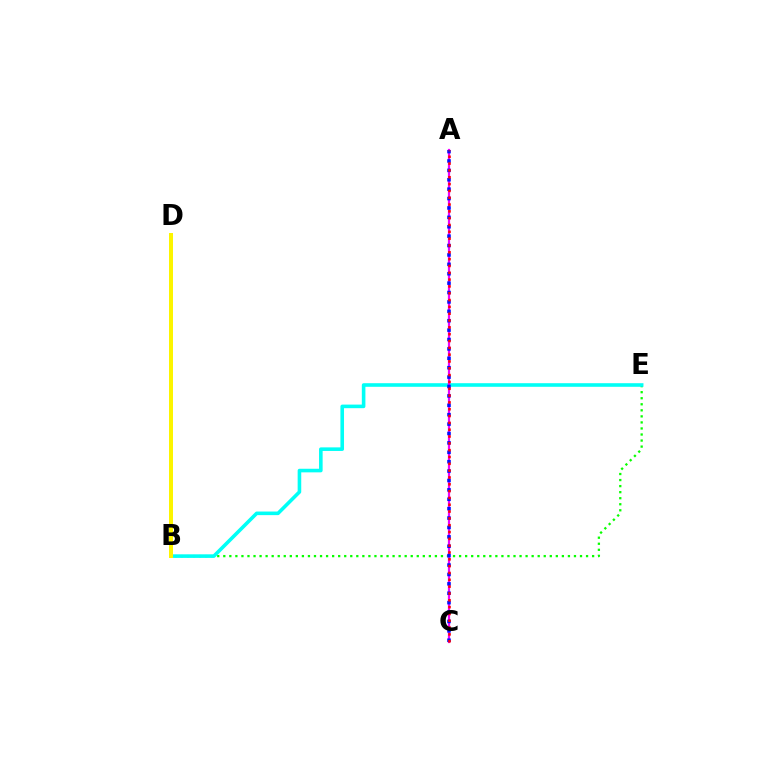{('B', 'E'): [{'color': '#08ff00', 'line_style': 'dotted', 'thickness': 1.64}, {'color': '#00fff6', 'line_style': 'solid', 'thickness': 2.59}], ('A', 'C'): [{'color': '#ee00ff', 'line_style': 'solid', 'thickness': 1.6}, {'color': '#0010ff', 'line_style': 'dotted', 'thickness': 2.55}, {'color': '#ff0000', 'line_style': 'dotted', 'thickness': 1.85}], ('B', 'D'): [{'color': '#fcf500', 'line_style': 'solid', 'thickness': 2.88}]}